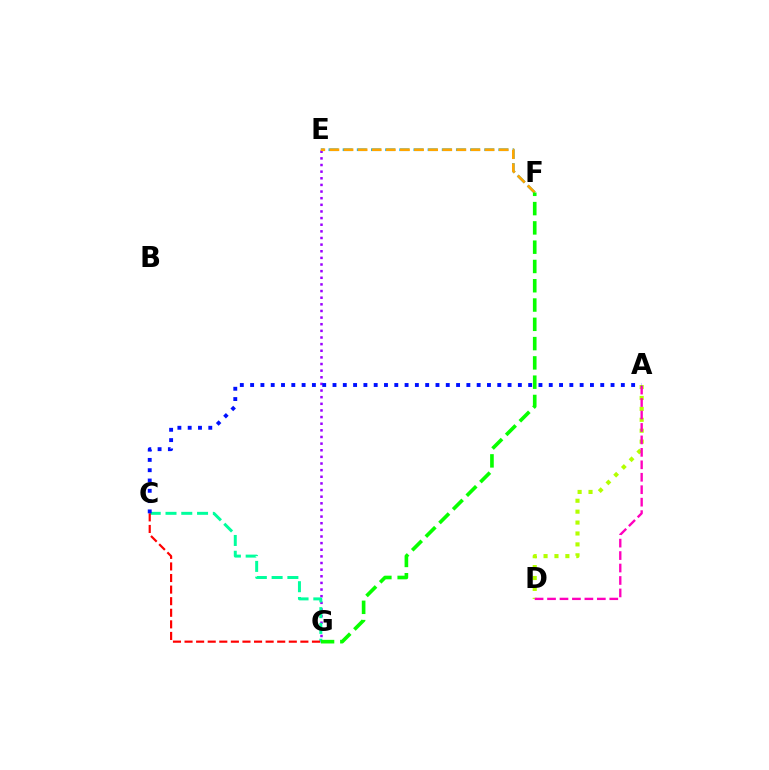{('A', 'D'): [{'color': '#b3ff00', 'line_style': 'dotted', 'thickness': 2.97}, {'color': '#ff00bd', 'line_style': 'dashed', 'thickness': 1.69}], ('E', 'G'): [{'color': '#9b00ff', 'line_style': 'dotted', 'thickness': 1.8}], ('E', 'F'): [{'color': '#00b5ff', 'line_style': 'dashed', 'thickness': 1.92}, {'color': '#ffa500', 'line_style': 'dashed', 'thickness': 1.92}], ('C', 'G'): [{'color': '#00ff9d', 'line_style': 'dashed', 'thickness': 2.14}, {'color': '#ff0000', 'line_style': 'dashed', 'thickness': 1.57}], ('F', 'G'): [{'color': '#08ff00', 'line_style': 'dashed', 'thickness': 2.62}], ('A', 'C'): [{'color': '#0010ff', 'line_style': 'dotted', 'thickness': 2.8}]}